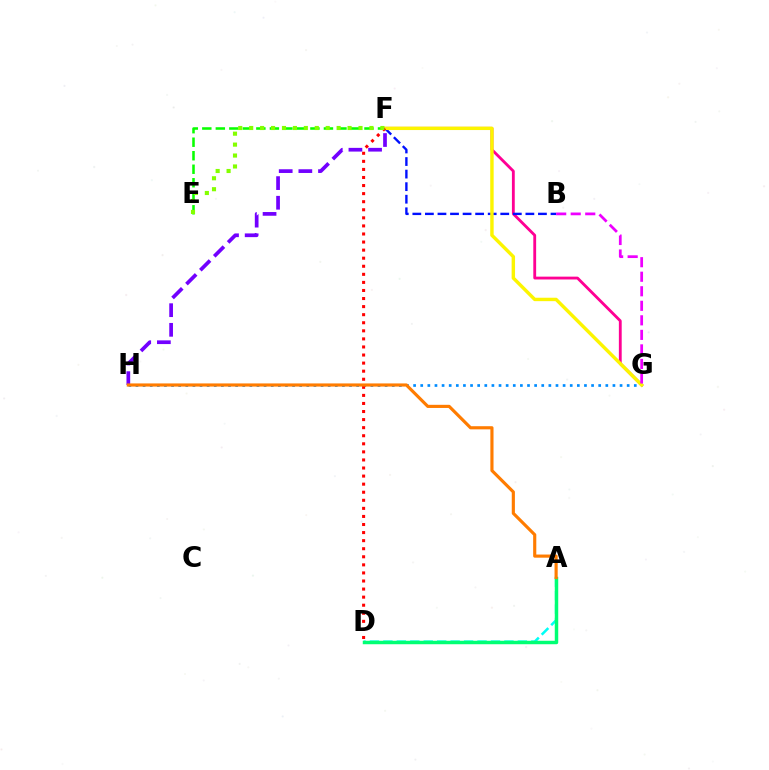{('G', 'H'): [{'color': '#008cff', 'line_style': 'dotted', 'thickness': 1.93}], ('E', 'F'): [{'color': '#08ff00', 'line_style': 'dashed', 'thickness': 1.84}, {'color': '#84ff00', 'line_style': 'dotted', 'thickness': 2.97}], ('F', 'H'): [{'color': '#7200ff', 'line_style': 'dashed', 'thickness': 2.67}], ('F', 'G'): [{'color': '#ff0094', 'line_style': 'solid', 'thickness': 2.04}, {'color': '#fcf500', 'line_style': 'solid', 'thickness': 2.46}], ('A', 'D'): [{'color': '#00fff6', 'line_style': 'dashed', 'thickness': 1.83}, {'color': '#00ff74', 'line_style': 'solid', 'thickness': 2.49}], ('B', 'F'): [{'color': '#0010ff', 'line_style': 'dashed', 'thickness': 1.71}], ('B', 'G'): [{'color': '#ee00ff', 'line_style': 'dashed', 'thickness': 1.97}], ('D', 'F'): [{'color': '#ff0000', 'line_style': 'dotted', 'thickness': 2.19}], ('A', 'H'): [{'color': '#ff7c00', 'line_style': 'solid', 'thickness': 2.27}]}